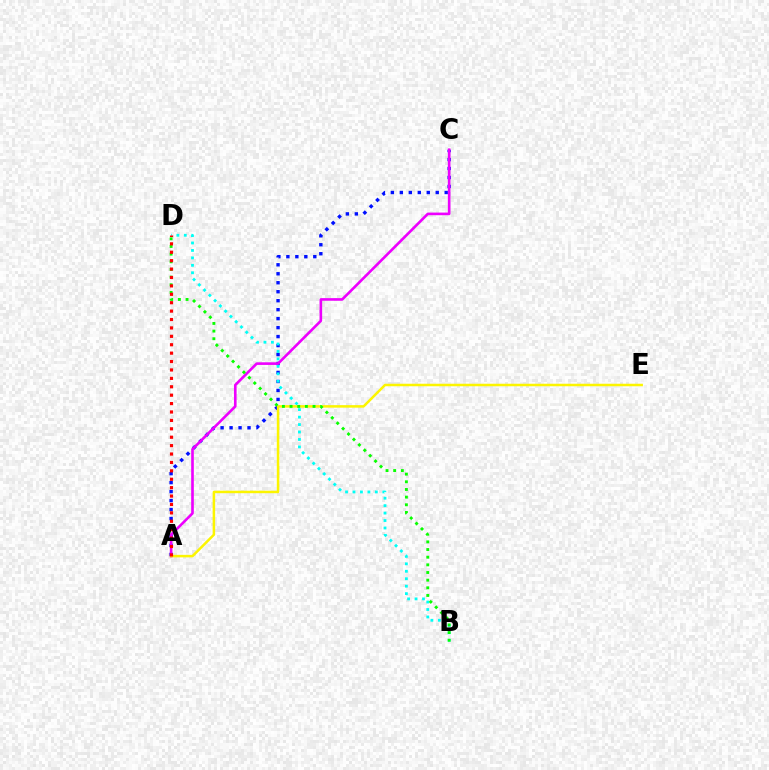{('A', 'C'): [{'color': '#0010ff', 'line_style': 'dotted', 'thickness': 2.44}, {'color': '#ee00ff', 'line_style': 'solid', 'thickness': 1.89}], ('B', 'D'): [{'color': '#00fff6', 'line_style': 'dotted', 'thickness': 2.02}, {'color': '#08ff00', 'line_style': 'dotted', 'thickness': 2.08}], ('A', 'E'): [{'color': '#fcf500', 'line_style': 'solid', 'thickness': 1.81}], ('A', 'D'): [{'color': '#ff0000', 'line_style': 'dotted', 'thickness': 2.28}]}